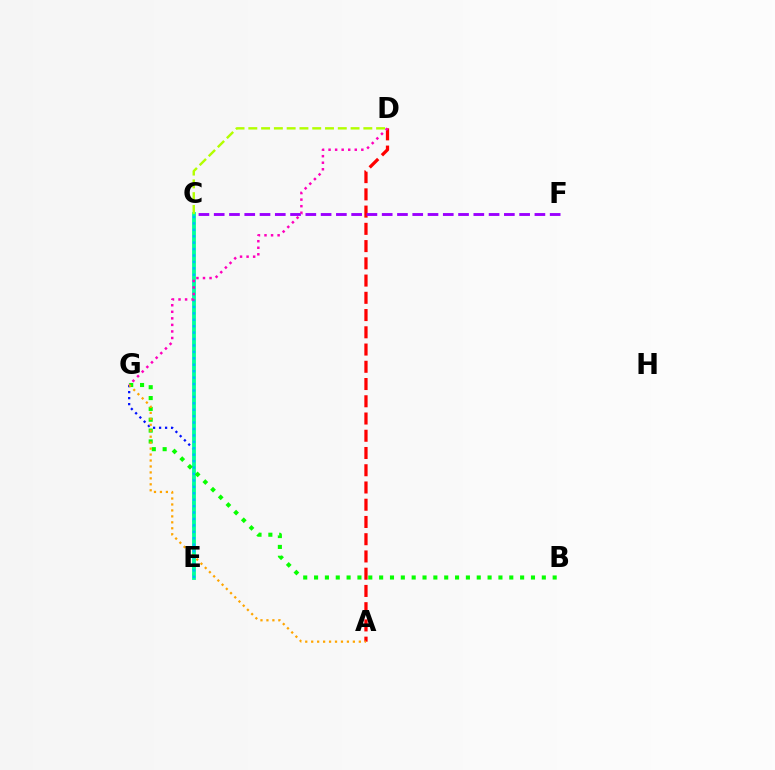{('E', 'G'): [{'color': '#0010ff', 'line_style': 'dotted', 'thickness': 1.63}], ('C', 'E'): [{'color': '#00ff9d', 'line_style': 'solid', 'thickness': 2.75}, {'color': '#00b5ff', 'line_style': 'dotted', 'thickness': 1.75}], ('A', 'D'): [{'color': '#ff0000', 'line_style': 'dashed', 'thickness': 2.34}], ('B', 'G'): [{'color': '#08ff00', 'line_style': 'dotted', 'thickness': 2.95}], ('C', 'D'): [{'color': '#b3ff00', 'line_style': 'dashed', 'thickness': 1.74}], ('C', 'F'): [{'color': '#9b00ff', 'line_style': 'dashed', 'thickness': 2.07}], ('D', 'G'): [{'color': '#ff00bd', 'line_style': 'dotted', 'thickness': 1.78}], ('A', 'G'): [{'color': '#ffa500', 'line_style': 'dotted', 'thickness': 1.62}]}